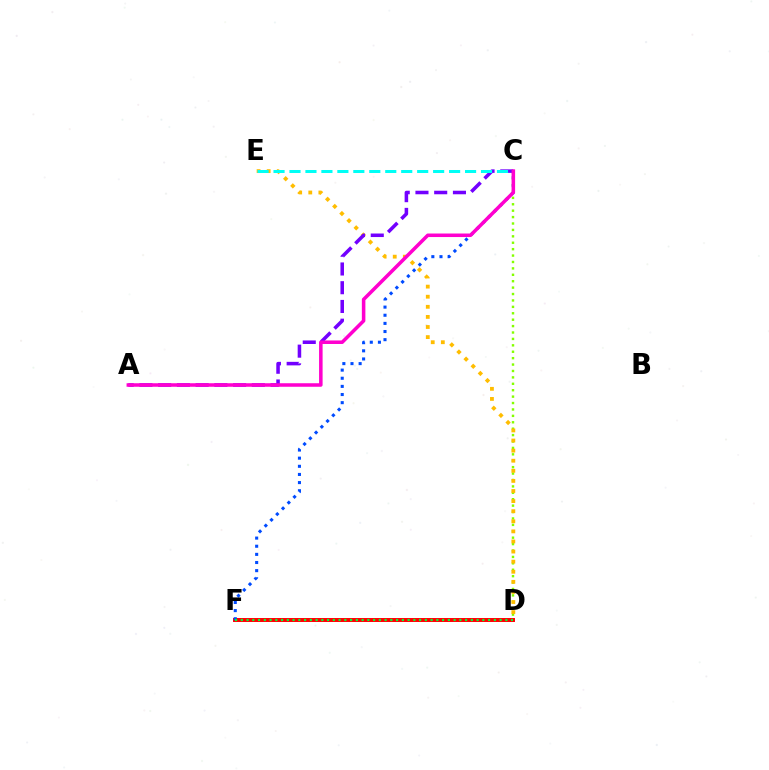{('C', 'D'): [{'color': '#84ff00', 'line_style': 'dotted', 'thickness': 1.74}], ('D', 'F'): [{'color': '#ff0000', 'line_style': 'solid', 'thickness': 2.85}, {'color': '#00ff39', 'line_style': 'dotted', 'thickness': 1.56}], ('D', 'E'): [{'color': '#ffbd00', 'line_style': 'dotted', 'thickness': 2.74}], ('A', 'C'): [{'color': '#7200ff', 'line_style': 'dashed', 'thickness': 2.55}, {'color': '#ff00cf', 'line_style': 'solid', 'thickness': 2.54}], ('C', 'E'): [{'color': '#00fff6', 'line_style': 'dashed', 'thickness': 2.17}], ('C', 'F'): [{'color': '#004bff', 'line_style': 'dotted', 'thickness': 2.21}]}